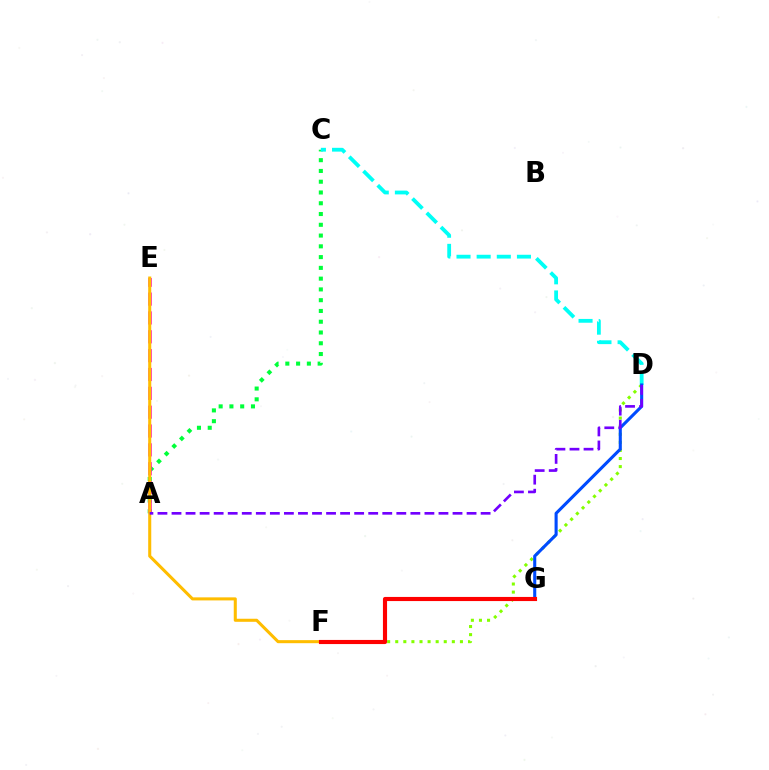{('A', 'C'): [{'color': '#00ff39', 'line_style': 'dotted', 'thickness': 2.93}], ('C', 'D'): [{'color': '#00fff6', 'line_style': 'dashed', 'thickness': 2.74}], ('D', 'F'): [{'color': '#84ff00', 'line_style': 'dotted', 'thickness': 2.2}], ('D', 'G'): [{'color': '#004bff', 'line_style': 'solid', 'thickness': 2.22}], ('A', 'E'): [{'color': '#ff00cf', 'line_style': 'dashed', 'thickness': 2.56}], ('E', 'F'): [{'color': '#ffbd00', 'line_style': 'solid', 'thickness': 2.2}], ('F', 'G'): [{'color': '#ff0000', 'line_style': 'solid', 'thickness': 2.97}], ('A', 'D'): [{'color': '#7200ff', 'line_style': 'dashed', 'thickness': 1.91}]}